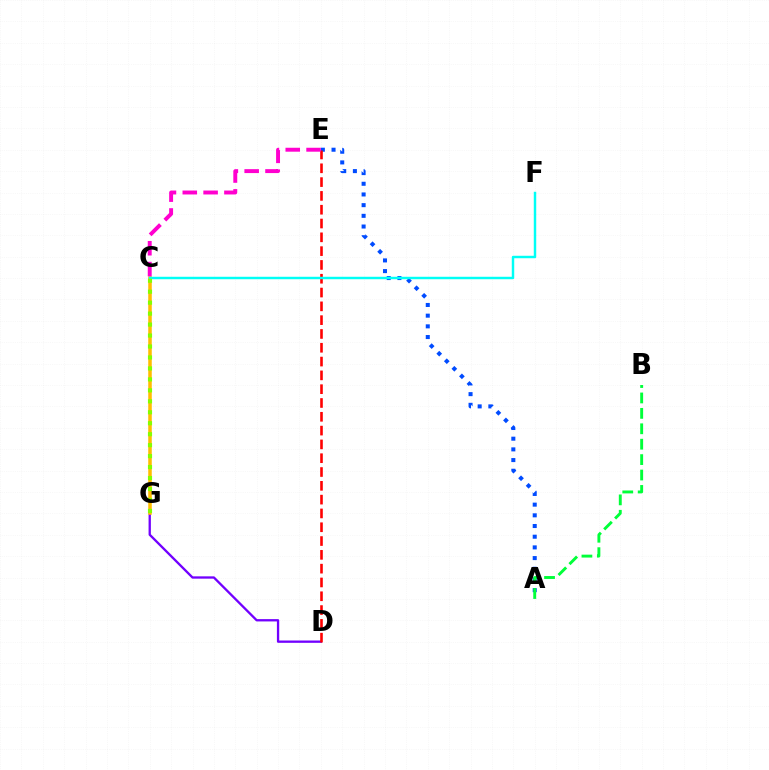{('D', 'G'): [{'color': '#7200ff', 'line_style': 'solid', 'thickness': 1.67}], ('A', 'E'): [{'color': '#004bff', 'line_style': 'dotted', 'thickness': 2.9}], ('C', 'G'): [{'color': '#ffbd00', 'line_style': 'solid', 'thickness': 2.54}, {'color': '#84ff00', 'line_style': 'dotted', 'thickness': 2.98}], ('D', 'E'): [{'color': '#ff0000', 'line_style': 'dashed', 'thickness': 1.88}], ('C', 'F'): [{'color': '#00fff6', 'line_style': 'solid', 'thickness': 1.76}], ('A', 'B'): [{'color': '#00ff39', 'line_style': 'dashed', 'thickness': 2.09}], ('C', 'E'): [{'color': '#ff00cf', 'line_style': 'dashed', 'thickness': 2.83}]}